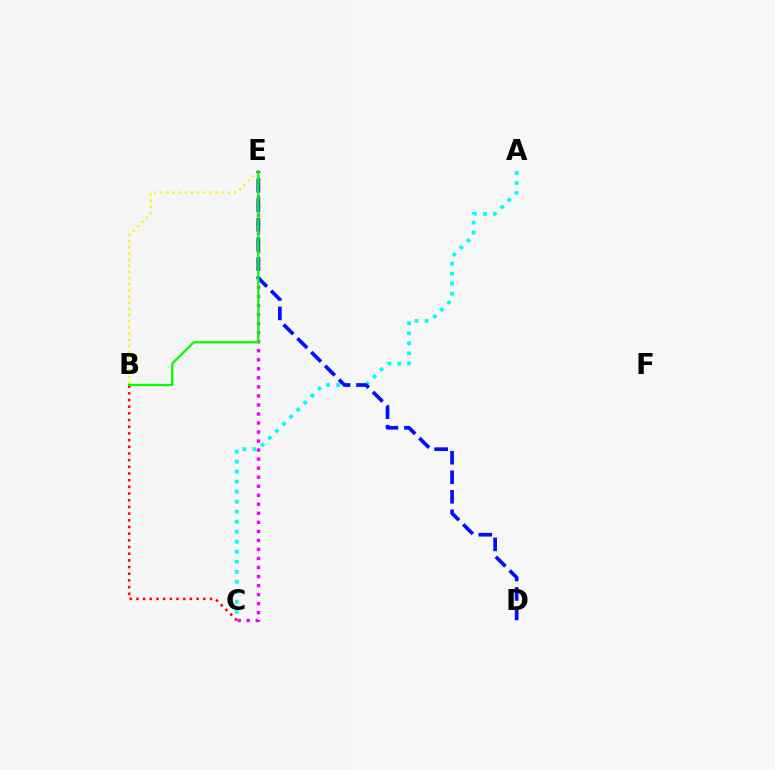{('C', 'E'): [{'color': '#ee00ff', 'line_style': 'dotted', 'thickness': 2.45}], ('A', 'C'): [{'color': '#00fff6', 'line_style': 'dotted', 'thickness': 2.72}], ('B', 'E'): [{'color': '#fcf500', 'line_style': 'dotted', 'thickness': 1.68}, {'color': '#08ff00', 'line_style': 'solid', 'thickness': 1.68}], ('D', 'E'): [{'color': '#0010ff', 'line_style': 'dashed', 'thickness': 2.65}], ('B', 'C'): [{'color': '#ff0000', 'line_style': 'dotted', 'thickness': 1.82}]}